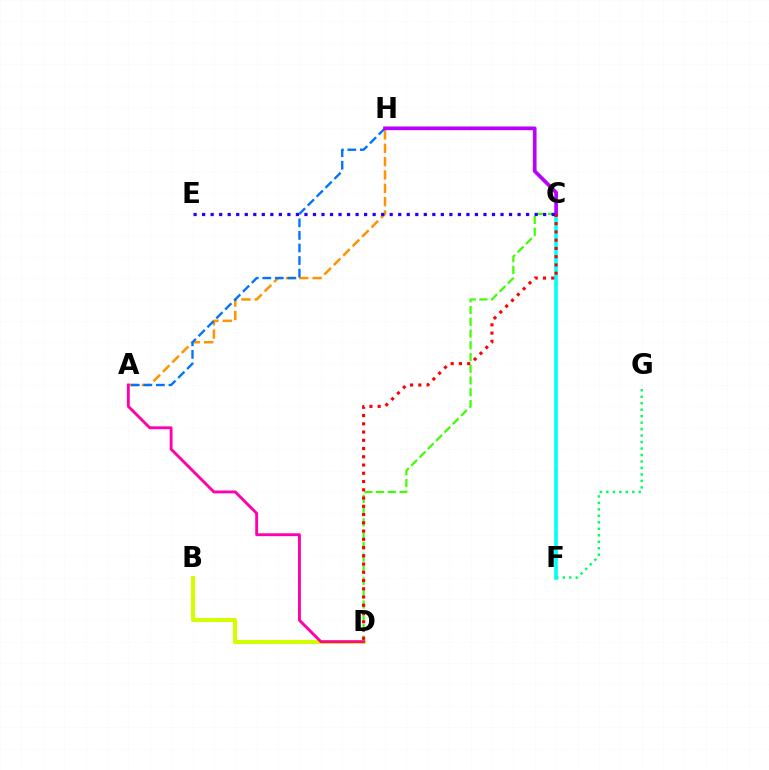{('A', 'H'): [{'color': '#ff9400', 'line_style': 'dashed', 'thickness': 1.81}, {'color': '#0074ff', 'line_style': 'dashed', 'thickness': 1.71}], ('F', 'G'): [{'color': '#00ff5c', 'line_style': 'dotted', 'thickness': 1.76}], ('C', 'D'): [{'color': '#3dff00', 'line_style': 'dashed', 'thickness': 1.59}, {'color': '#ff0000', 'line_style': 'dotted', 'thickness': 2.24}], ('C', 'F'): [{'color': '#00fff6', 'line_style': 'solid', 'thickness': 2.61}], ('B', 'D'): [{'color': '#d1ff00', 'line_style': 'solid', 'thickness': 2.95}], ('C', 'H'): [{'color': '#b900ff', 'line_style': 'solid', 'thickness': 2.65}], ('A', 'D'): [{'color': '#ff00ac', 'line_style': 'solid', 'thickness': 2.07}], ('C', 'E'): [{'color': '#2500ff', 'line_style': 'dotted', 'thickness': 2.32}]}